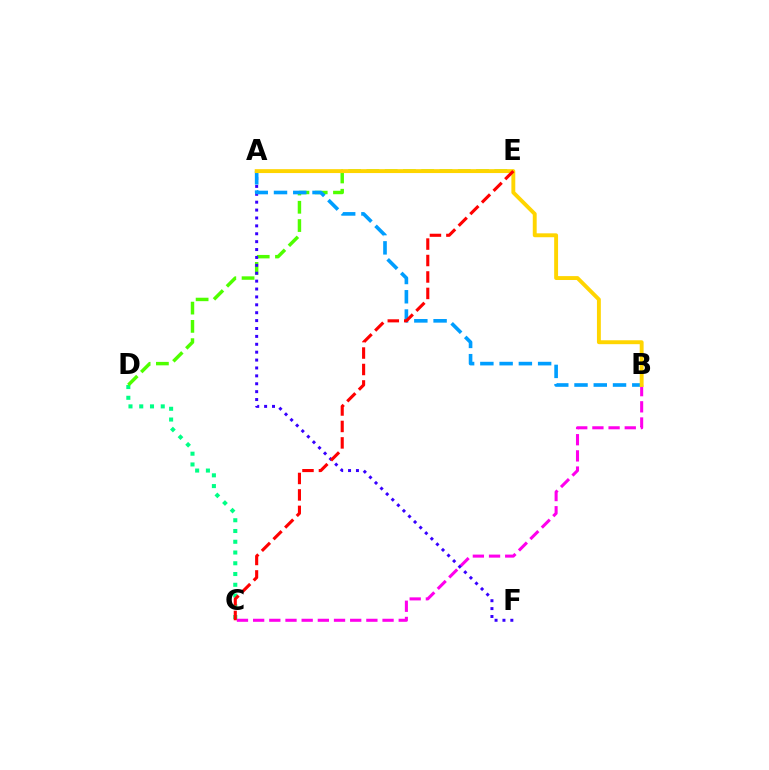{('B', 'C'): [{'color': '#ff00ed', 'line_style': 'dashed', 'thickness': 2.2}], ('C', 'D'): [{'color': '#00ff86', 'line_style': 'dotted', 'thickness': 2.92}], ('D', 'E'): [{'color': '#4fff00', 'line_style': 'dashed', 'thickness': 2.48}], ('A', 'F'): [{'color': '#3700ff', 'line_style': 'dotted', 'thickness': 2.14}], ('A', 'B'): [{'color': '#009eff', 'line_style': 'dashed', 'thickness': 2.62}, {'color': '#ffd500', 'line_style': 'solid', 'thickness': 2.81}], ('C', 'E'): [{'color': '#ff0000', 'line_style': 'dashed', 'thickness': 2.24}]}